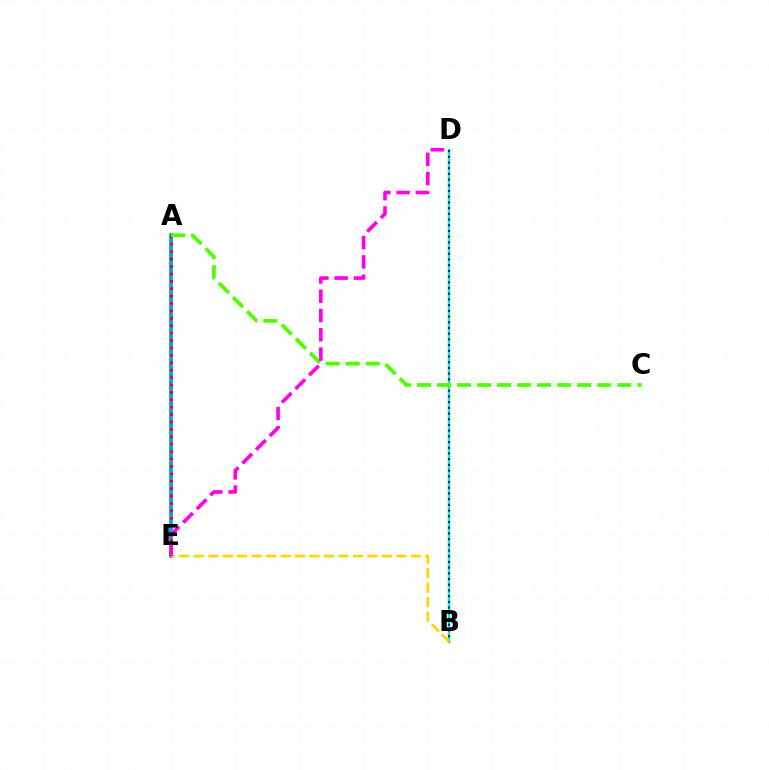{('B', 'D'): [{'color': '#00ff86', 'line_style': 'solid', 'thickness': 1.75}, {'color': '#3700ff', 'line_style': 'dotted', 'thickness': 1.55}], ('A', 'E'): [{'color': '#009eff', 'line_style': 'solid', 'thickness': 2.7}, {'color': '#ff0000', 'line_style': 'dotted', 'thickness': 2.01}], ('B', 'E'): [{'color': '#ffd500', 'line_style': 'dashed', 'thickness': 1.97}], ('A', 'C'): [{'color': '#4fff00', 'line_style': 'dashed', 'thickness': 2.72}], ('D', 'E'): [{'color': '#ff00ed', 'line_style': 'dashed', 'thickness': 2.62}]}